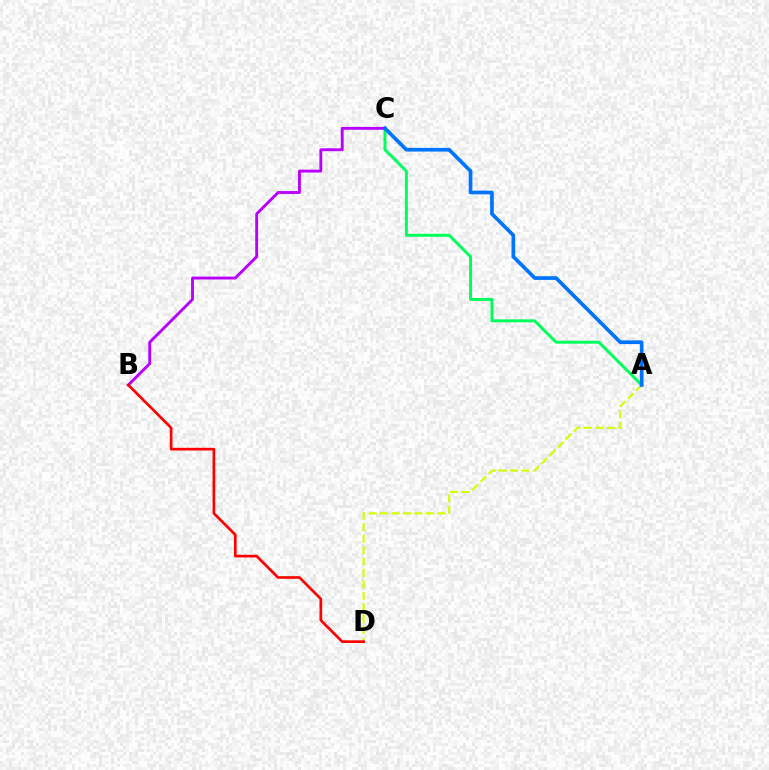{('A', 'C'): [{'color': '#00ff5c', 'line_style': 'solid', 'thickness': 2.13}, {'color': '#0074ff', 'line_style': 'solid', 'thickness': 2.66}], ('A', 'D'): [{'color': '#d1ff00', 'line_style': 'dashed', 'thickness': 1.55}], ('B', 'C'): [{'color': '#b900ff', 'line_style': 'solid', 'thickness': 2.07}], ('B', 'D'): [{'color': '#ff0000', 'line_style': 'solid', 'thickness': 1.93}]}